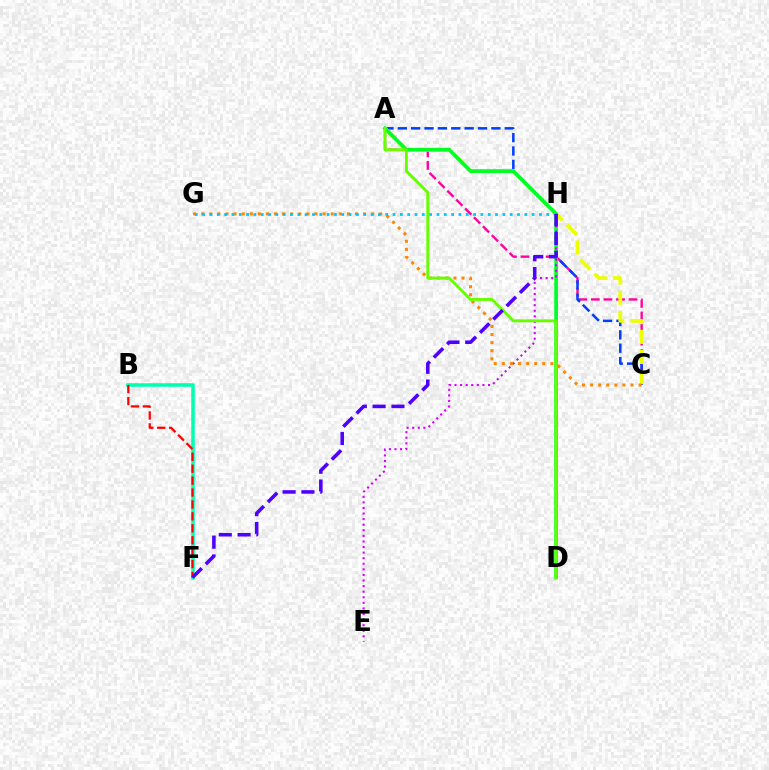{('B', 'F'): [{'color': '#00ffaf', 'line_style': 'solid', 'thickness': 2.53}, {'color': '#ff0000', 'line_style': 'dashed', 'thickness': 1.62}], ('A', 'C'): [{'color': '#ff00a0', 'line_style': 'dashed', 'thickness': 1.71}, {'color': '#003fff', 'line_style': 'dashed', 'thickness': 1.82}, {'color': '#eeff00', 'line_style': 'dashed', 'thickness': 2.74}], ('A', 'D'): [{'color': '#00ff27', 'line_style': 'solid', 'thickness': 2.66}, {'color': '#66ff00', 'line_style': 'solid', 'thickness': 2.08}], ('E', 'H'): [{'color': '#d600ff', 'line_style': 'dotted', 'thickness': 1.52}], ('C', 'G'): [{'color': '#ff8800', 'line_style': 'dotted', 'thickness': 2.2}], ('G', 'H'): [{'color': '#00c7ff', 'line_style': 'dotted', 'thickness': 1.99}], ('F', 'H'): [{'color': '#4f00ff', 'line_style': 'dashed', 'thickness': 2.56}]}